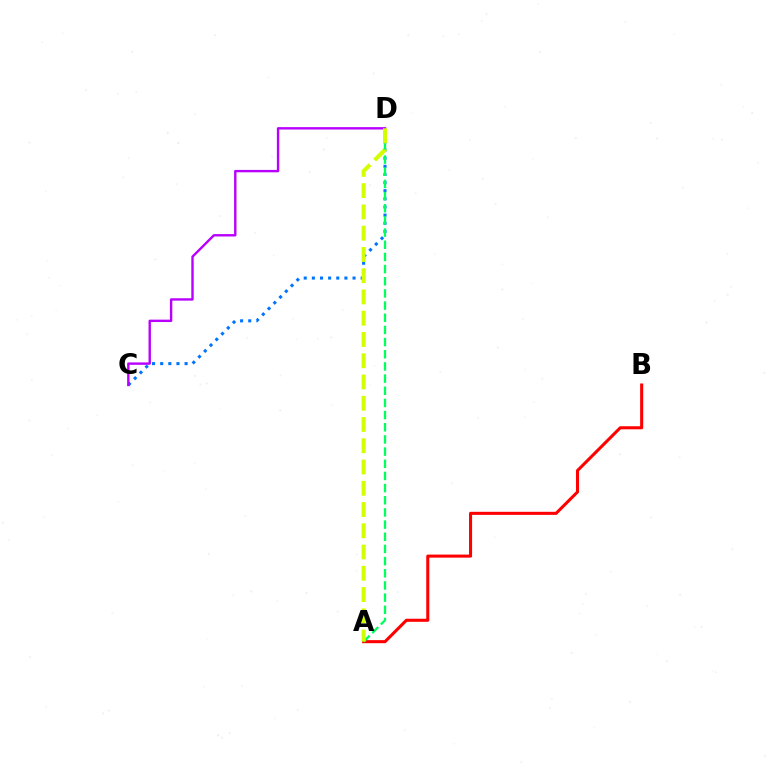{('C', 'D'): [{'color': '#0074ff', 'line_style': 'dotted', 'thickness': 2.21}, {'color': '#b900ff', 'line_style': 'solid', 'thickness': 1.72}], ('A', 'B'): [{'color': '#ff0000', 'line_style': 'solid', 'thickness': 2.2}], ('A', 'D'): [{'color': '#00ff5c', 'line_style': 'dashed', 'thickness': 1.65}, {'color': '#d1ff00', 'line_style': 'dashed', 'thickness': 2.89}]}